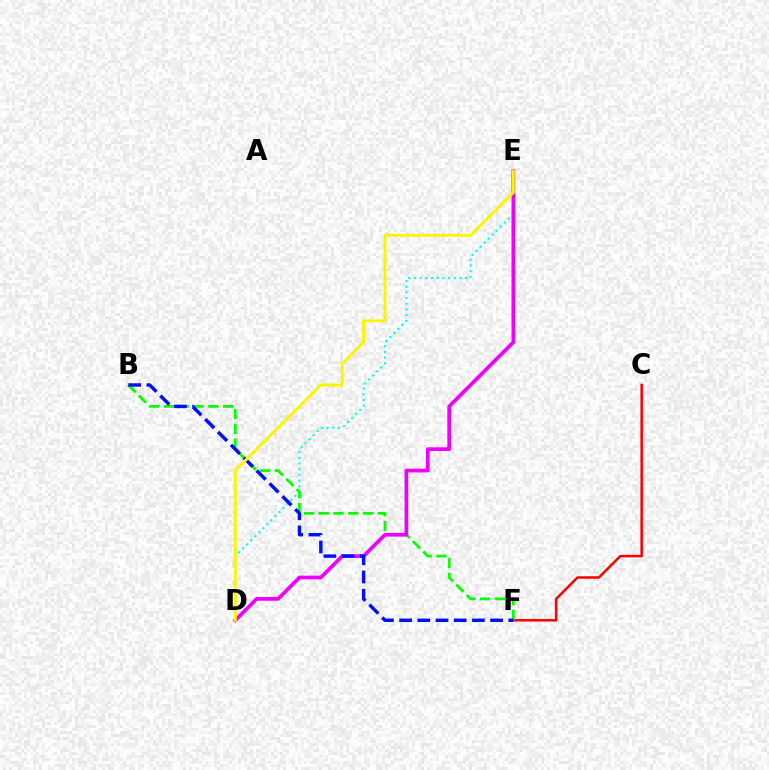{('D', 'E'): [{'color': '#00fff6', 'line_style': 'dotted', 'thickness': 1.55}, {'color': '#ee00ff', 'line_style': 'solid', 'thickness': 2.66}, {'color': '#fcf500', 'line_style': 'solid', 'thickness': 2.08}], ('C', 'F'): [{'color': '#ff0000', 'line_style': 'solid', 'thickness': 1.81}], ('B', 'F'): [{'color': '#08ff00', 'line_style': 'dashed', 'thickness': 2.01}, {'color': '#0010ff', 'line_style': 'dashed', 'thickness': 2.47}]}